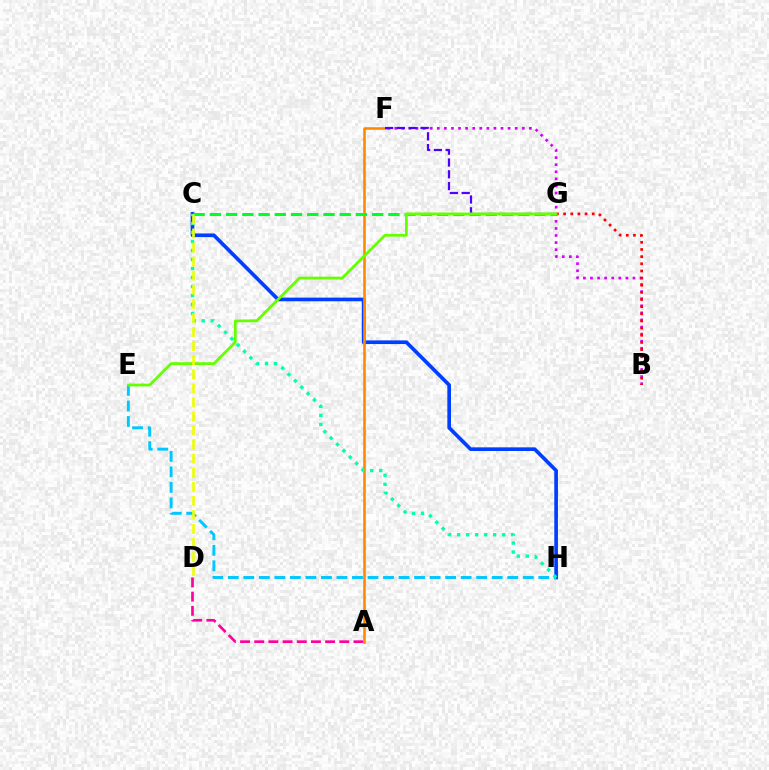{('C', 'H'): [{'color': '#003fff', 'line_style': 'solid', 'thickness': 2.63}, {'color': '#00ffaf', 'line_style': 'dotted', 'thickness': 2.45}], ('A', 'D'): [{'color': '#ff00a0', 'line_style': 'dashed', 'thickness': 1.93}], ('B', 'F'): [{'color': '#d600ff', 'line_style': 'dotted', 'thickness': 1.92}], ('E', 'H'): [{'color': '#00c7ff', 'line_style': 'dashed', 'thickness': 2.11}], ('A', 'F'): [{'color': '#ff8800', 'line_style': 'solid', 'thickness': 1.86}], ('F', 'G'): [{'color': '#4f00ff', 'line_style': 'dashed', 'thickness': 1.6}], ('C', 'G'): [{'color': '#00ff27', 'line_style': 'dashed', 'thickness': 2.2}], ('B', 'G'): [{'color': '#ff0000', 'line_style': 'dotted', 'thickness': 1.94}], ('E', 'G'): [{'color': '#66ff00', 'line_style': 'solid', 'thickness': 1.99}], ('C', 'D'): [{'color': '#eeff00', 'line_style': 'dashed', 'thickness': 1.91}]}